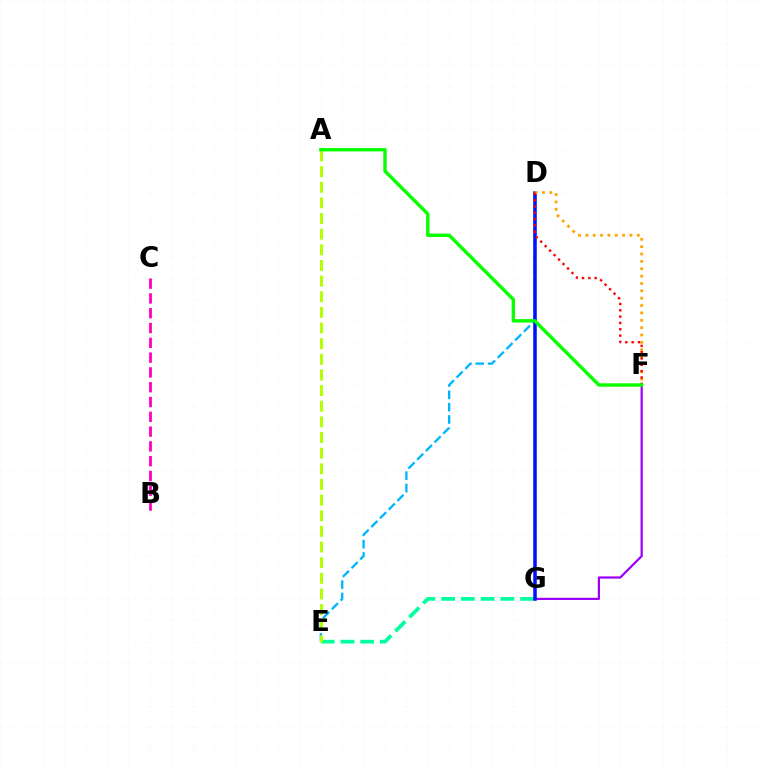{('F', 'G'): [{'color': '#9b00ff', 'line_style': 'solid', 'thickness': 1.59}], ('B', 'C'): [{'color': '#ff00bd', 'line_style': 'dashed', 'thickness': 2.01}], ('D', 'E'): [{'color': '#00b5ff', 'line_style': 'dashed', 'thickness': 1.67}], ('E', 'G'): [{'color': '#00ff9d', 'line_style': 'dashed', 'thickness': 2.68}], ('D', 'G'): [{'color': '#0010ff', 'line_style': 'solid', 'thickness': 2.54}], ('D', 'F'): [{'color': '#ffa500', 'line_style': 'dotted', 'thickness': 2.0}, {'color': '#ff0000', 'line_style': 'dotted', 'thickness': 1.72}], ('A', 'E'): [{'color': '#b3ff00', 'line_style': 'dashed', 'thickness': 2.13}], ('A', 'F'): [{'color': '#08ff00', 'line_style': 'solid', 'thickness': 2.45}]}